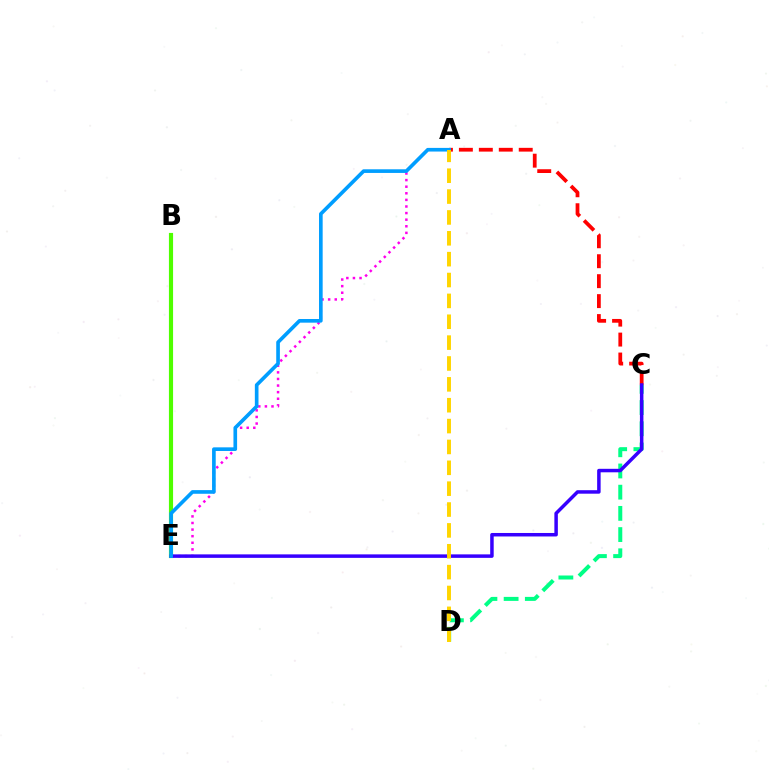{('A', 'E'): [{'color': '#ff00ed', 'line_style': 'dotted', 'thickness': 1.79}, {'color': '#009eff', 'line_style': 'solid', 'thickness': 2.63}], ('C', 'D'): [{'color': '#00ff86', 'line_style': 'dashed', 'thickness': 2.88}], ('B', 'E'): [{'color': '#4fff00', 'line_style': 'solid', 'thickness': 2.98}], ('A', 'C'): [{'color': '#ff0000', 'line_style': 'dashed', 'thickness': 2.71}], ('C', 'E'): [{'color': '#3700ff', 'line_style': 'solid', 'thickness': 2.51}], ('A', 'D'): [{'color': '#ffd500', 'line_style': 'dashed', 'thickness': 2.83}]}